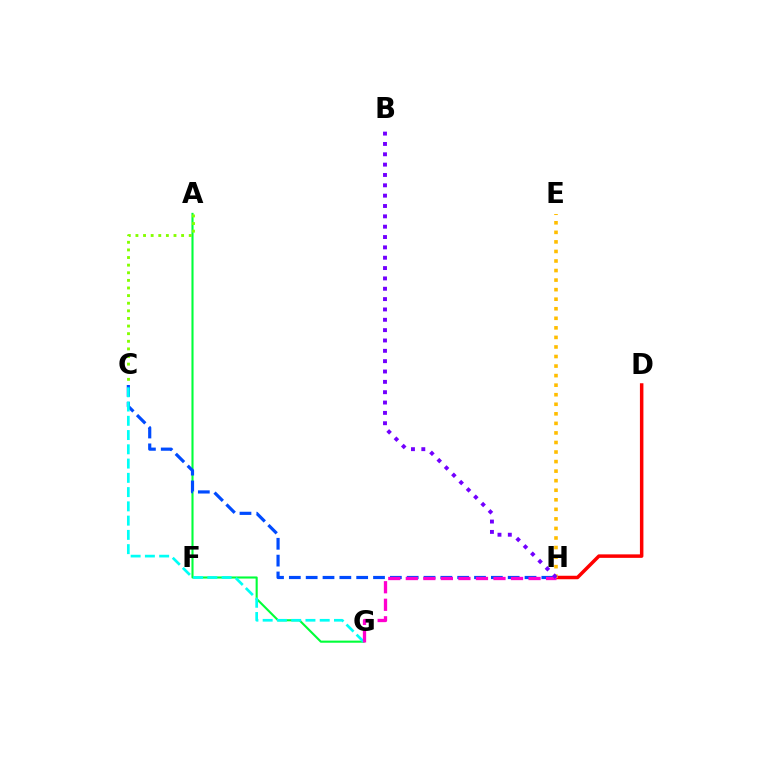{('A', 'G'): [{'color': '#00ff39', 'line_style': 'solid', 'thickness': 1.52}], ('D', 'H'): [{'color': '#ff0000', 'line_style': 'solid', 'thickness': 2.52}], ('C', 'H'): [{'color': '#004bff', 'line_style': 'dashed', 'thickness': 2.29}], ('E', 'H'): [{'color': '#ffbd00', 'line_style': 'dotted', 'thickness': 2.6}], ('A', 'C'): [{'color': '#84ff00', 'line_style': 'dotted', 'thickness': 2.07}], ('C', 'G'): [{'color': '#00fff6', 'line_style': 'dashed', 'thickness': 1.94}], ('G', 'H'): [{'color': '#ff00cf', 'line_style': 'dashed', 'thickness': 2.38}], ('B', 'H'): [{'color': '#7200ff', 'line_style': 'dotted', 'thickness': 2.81}]}